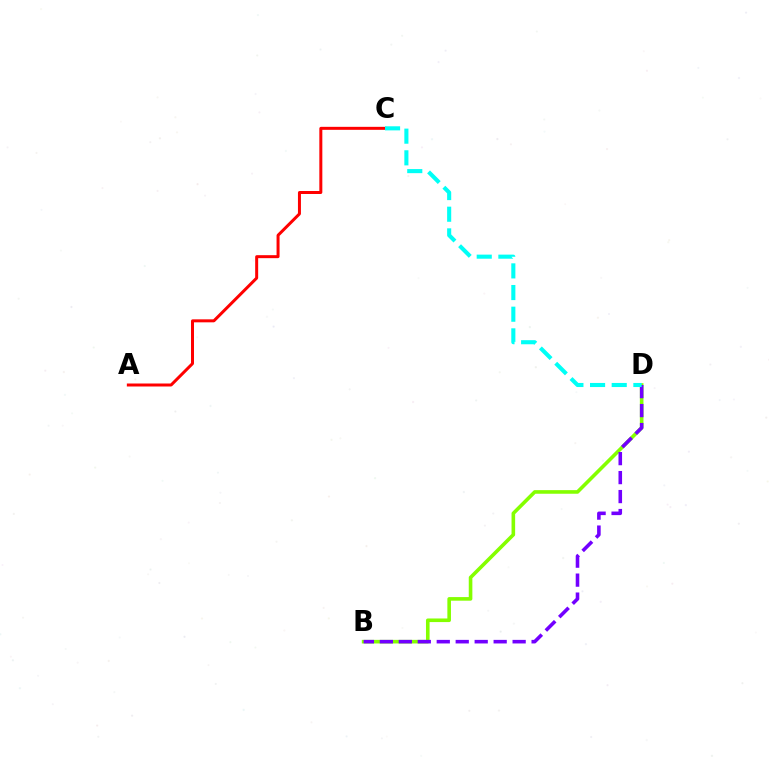{('B', 'D'): [{'color': '#84ff00', 'line_style': 'solid', 'thickness': 2.6}, {'color': '#7200ff', 'line_style': 'dashed', 'thickness': 2.58}], ('A', 'C'): [{'color': '#ff0000', 'line_style': 'solid', 'thickness': 2.15}], ('C', 'D'): [{'color': '#00fff6', 'line_style': 'dashed', 'thickness': 2.94}]}